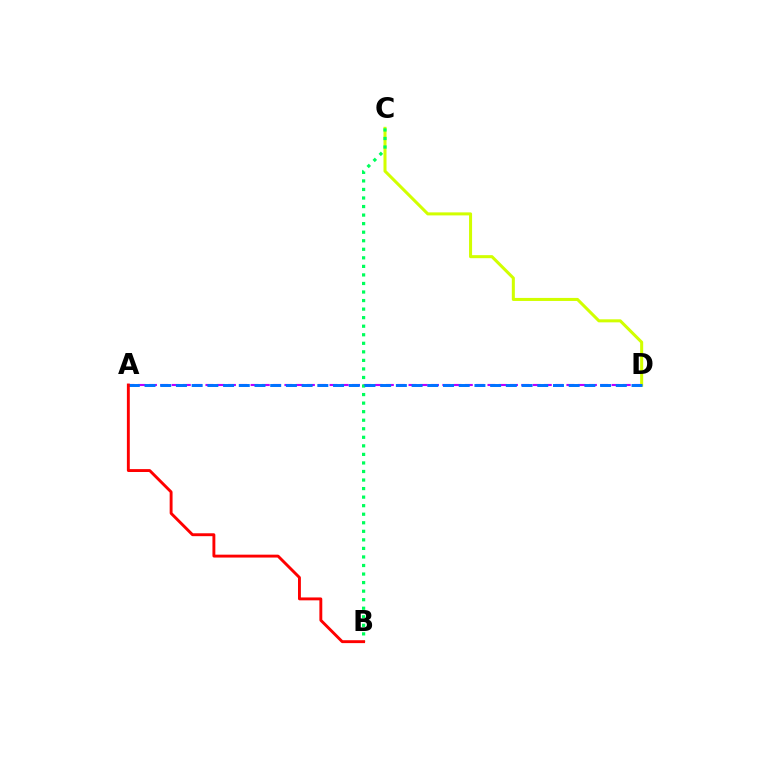{('A', 'D'): [{'color': '#b900ff', 'line_style': 'dashed', 'thickness': 1.53}, {'color': '#0074ff', 'line_style': 'dashed', 'thickness': 2.13}], ('C', 'D'): [{'color': '#d1ff00', 'line_style': 'solid', 'thickness': 2.19}], ('B', 'C'): [{'color': '#00ff5c', 'line_style': 'dotted', 'thickness': 2.32}], ('A', 'B'): [{'color': '#ff0000', 'line_style': 'solid', 'thickness': 2.08}]}